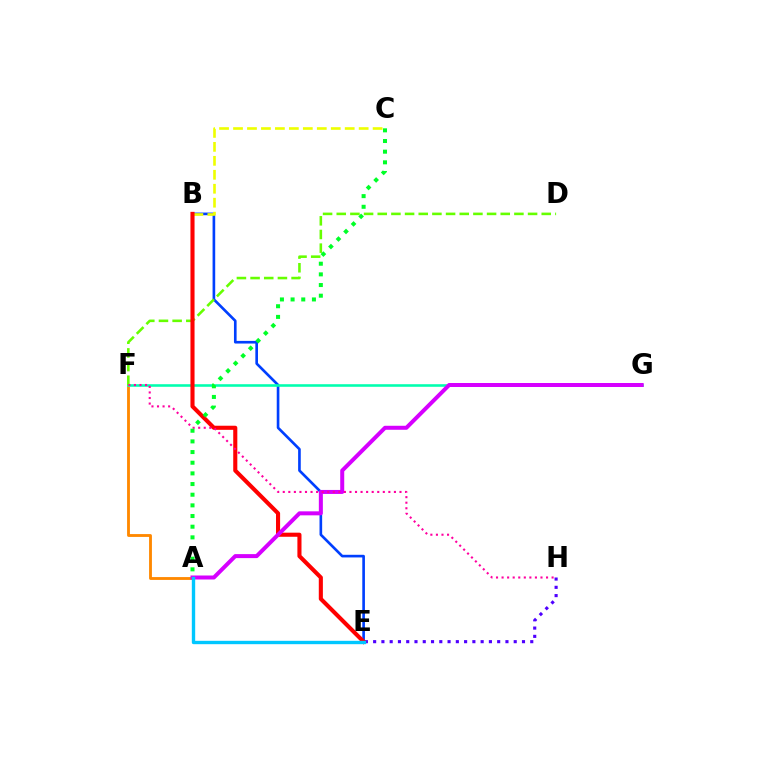{('B', 'E'): [{'color': '#003fff', 'line_style': 'solid', 'thickness': 1.9}, {'color': '#ff0000', 'line_style': 'solid', 'thickness': 2.95}], ('A', 'F'): [{'color': '#ff8800', 'line_style': 'solid', 'thickness': 2.05}], ('F', 'G'): [{'color': '#00ffaf', 'line_style': 'solid', 'thickness': 1.86}], ('E', 'H'): [{'color': '#4f00ff', 'line_style': 'dotted', 'thickness': 2.25}], ('D', 'F'): [{'color': '#66ff00', 'line_style': 'dashed', 'thickness': 1.86}], ('B', 'C'): [{'color': '#eeff00', 'line_style': 'dashed', 'thickness': 1.9}], ('A', 'G'): [{'color': '#d600ff', 'line_style': 'solid', 'thickness': 2.88}], ('F', 'H'): [{'color': '#ff00a0', 'line_style': 'dotted', 'thickness': 1.51}], ('A', 'E'): [{'color': '#00c7ff', 'line_style': 'solid', 'thickness': 2.42}], ('A', 'C'): [{'color': '#00ff27', 'line_style': 'dotted', 'thickness': 2.9}]}